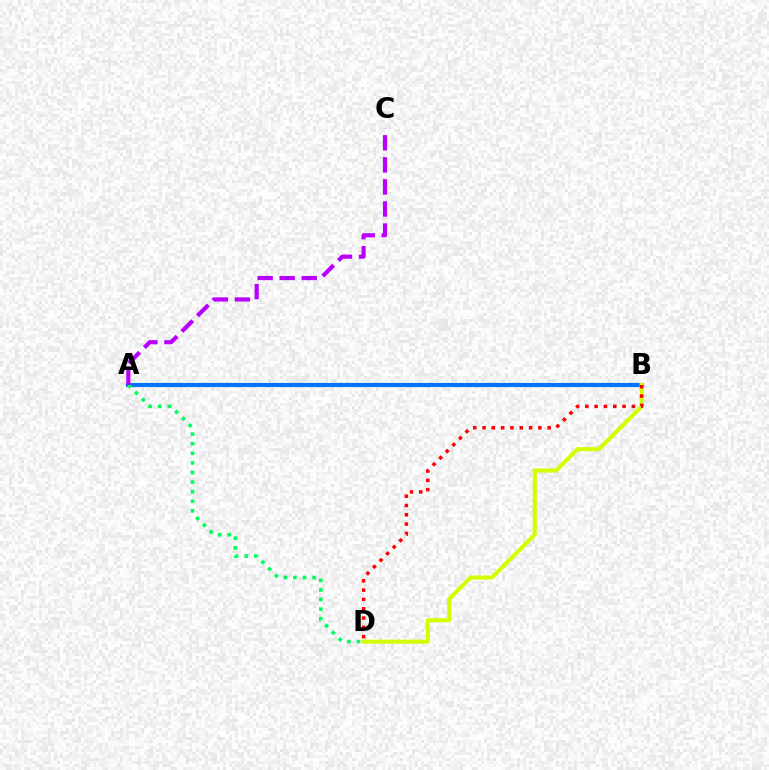{('A', 'B'): [{'color': '#0074ff', 'line_style': 'solid', 'thickness': 2.99}], ('B', 'D'): [{'color': '#d1ff00', 'line_style': 'solid', 'thickness': 2.92}, {'color': '#ff0000', 'line_style': 'dotted', 'thickness': 2.53}], ('A', 'D'): [{'color': '#00ff5c', 'line_style': 'dotted', 'thickness': 2.61}], ('A', 'C'): [{'color': '#b900ff', 'line_style': 'dashed', 'thickness': 3.0}]}